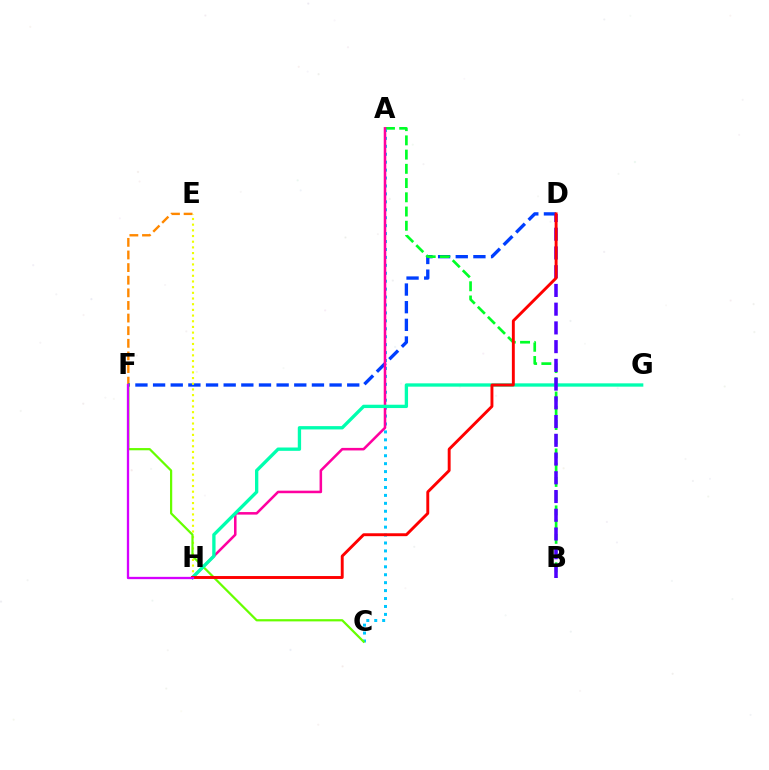{('E', 'F'): [{'color': '#ff8800', 'line_style': 'dashed', 'thickness': 1.71}], ('D', 'F'): [{'color': '#003fff', 'line_style': 'dashed', 'thickness': 2.4}], ('A', 'B'): [{'color': '#00ff27', 'line_style': 'dashed', 'thickness': 1.93}], ('E', 'H'): [{'color': '#eeff00', 'line_style': 'dotted', 'thickness': 1.54}], ('A', 'C'): [{'color': '#00c7ff', 'line_style': 'dotted', 'thickness': 2.16}], ('A', 'H'): [{'color': '#ff00a0', 'line_style': 'solid', 'thickness': 1.83}], ('C', 'F'): [{'color': '#66ff00', 'line_style': 'solid', 'thickness': 1.6}], ('G', 'H'): [{'color': '#00ffaf', 'line_style': 'solid', 'thickness': 2.39}], ('B', 'D'): [{'color': '#4f00ff', 'line_style': 'dashed', 'thickness': 2.55}], ('D', 'H'): [{'color': '#ff0000', 'line_style': 'solid', 'thickness': 2.09}], ('F', 'H'): [{'color': '#d600ff', 'line_style': 'solid', 'thickness': 1.66}]}